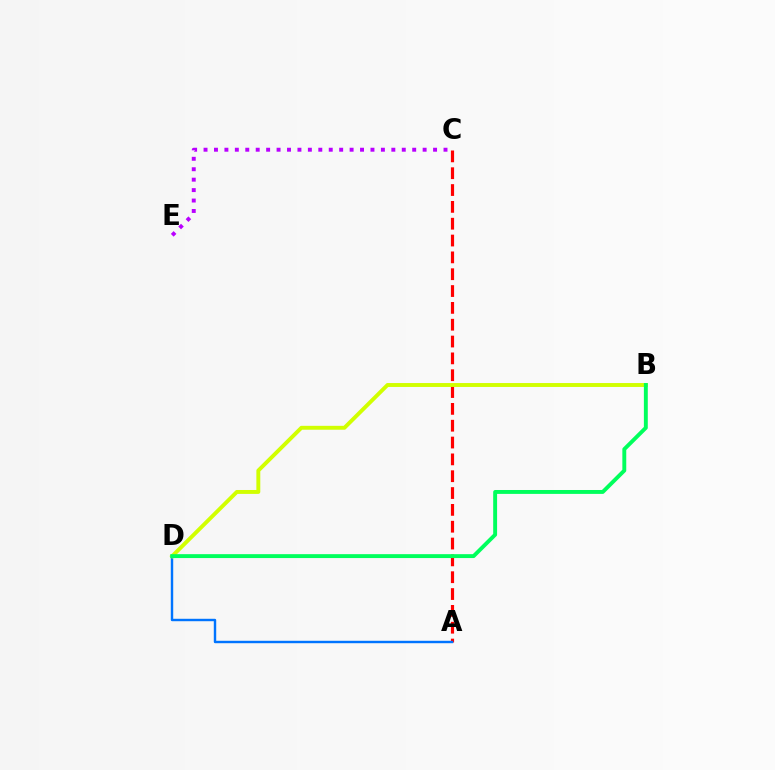{('A', 'C'): [{'color': '#ff0000', 'line_style': 'dashed', 'thickness': 2.29}], ('A', 'D'): [{'color': '#0074ff', 'line_style': 'solid', 'thickness': 1.74}], ('C', 'E'): [{'color': '#b900ff', 'line_style': 'dotted', 'thickness': 2.83}], ('B', 'D'): [{'color': '#d1ff00', 'line_style': 'solid', 'thickness': 2.81}, {'color': '#00ff5c', 'line_style': 'solid', 'thickness': 2.81}]}